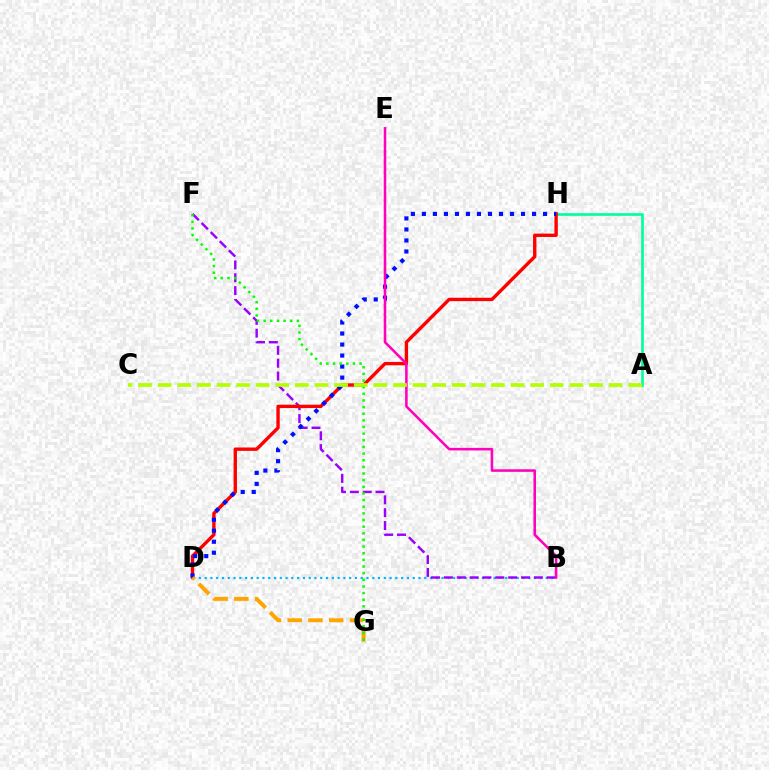{('A', 'H'): [{'color': '#00ff9d', 'line_style': 'solid', 'thickness': 1.93}], ('B', 'D'): [{'color': '#00b5ff', 'line_style': 'dotted', 'thickness': 1.57}], ('B', 'F'): [{'color': '#9b00ff', 'line_style': 'dashed', 'thickness': 1.75}], ('D', 'H'): [{'color': '#ff0000', 'line_style': 'solid', 'thickness': 2.43}, {'color': '#0010ff', 'line_style': 'dotted', 'thickness': 2.99}], ('D', 'G'): [{'color': '#ffa500', 'line_style': 'dashed', 'thickness': 2.82}], ('F', 'G'): [{'color': '#08ff00', 'line_style': 'dotted', 'thickness': 1.8}], ('B', 'E'): [{'color': '#ff00bd', 'line_style': 'solid', 'thickness': 1.83}], ('A', 'C'): [{'color': '#b3ff00', 'line_style': 'dashed', 'thickness': 2.66}]}